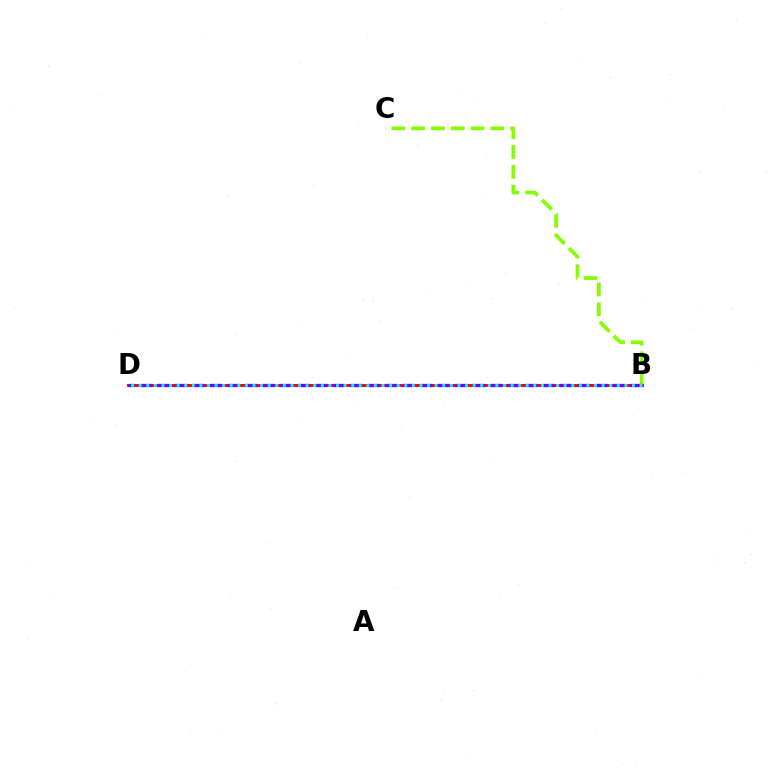{('B', 'C'): [{'color': '#84ff00', 'line_style': 'dashed', 'thickness': 2.69}], ('B', 'D'): [{'color': '#ff0000', 'line_style': 'solid', 'thickness': 2.13}, {'color': '#7200ff', 'line_style': 'dashed', 'thickness': 2.38}, {'color': '#00fff6', 'line_style': 'dotted', 'thickness': 2.06}]}